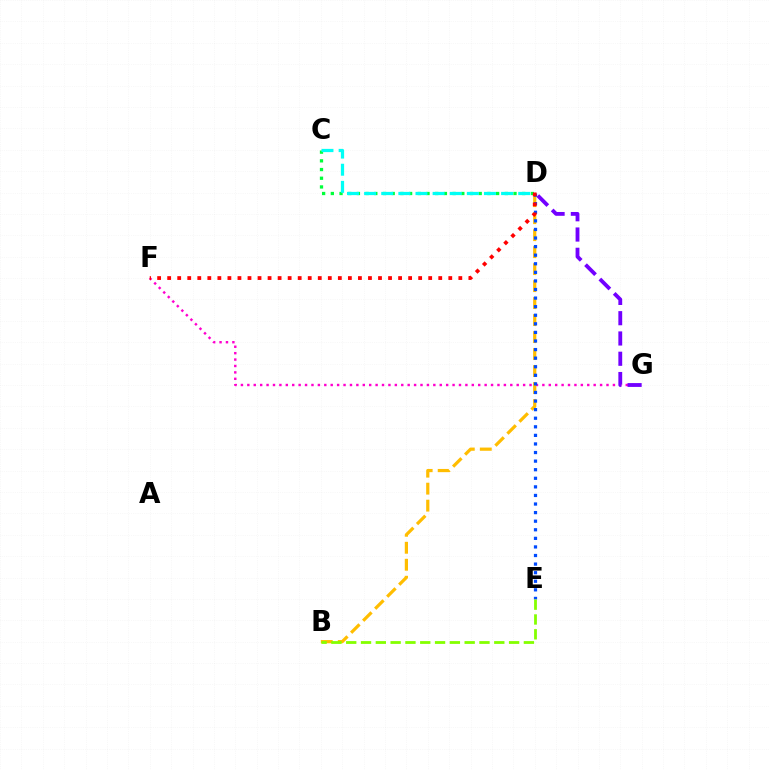{('F', 'G'): [{'color': '#ff00cf', 'line_style': 'dotted', 'thickness': 1.74}], ('B', 'D'): [{'color': '#ffbd00', 'line_style': 'dashed', 'thickness': 2.31}], ('D', 'E'): [{'color': '#004bff', 'line_style': 'dotted', 'thickness': 2.33}], ('B', 'E'): [{'color': '#84ff00', 'line_style': 'dashed', 'thickness': 2.01}], ('C', 'D'): [{'color': '#00ff39', 'line_style': 'dotted', 'thickness': 2.36}, {'color': '#00fff6', 'line_style': 'dashed', 'thickness': 2.33}], ('D', 'G'): [{'color': '#7200ff', 'line_style': 'dashed', 'thickness': 2.75}], ('D', 'F'): [{'color': '#ff0000', 'line_style': 'dotted', 'thickness': 2.73}]}